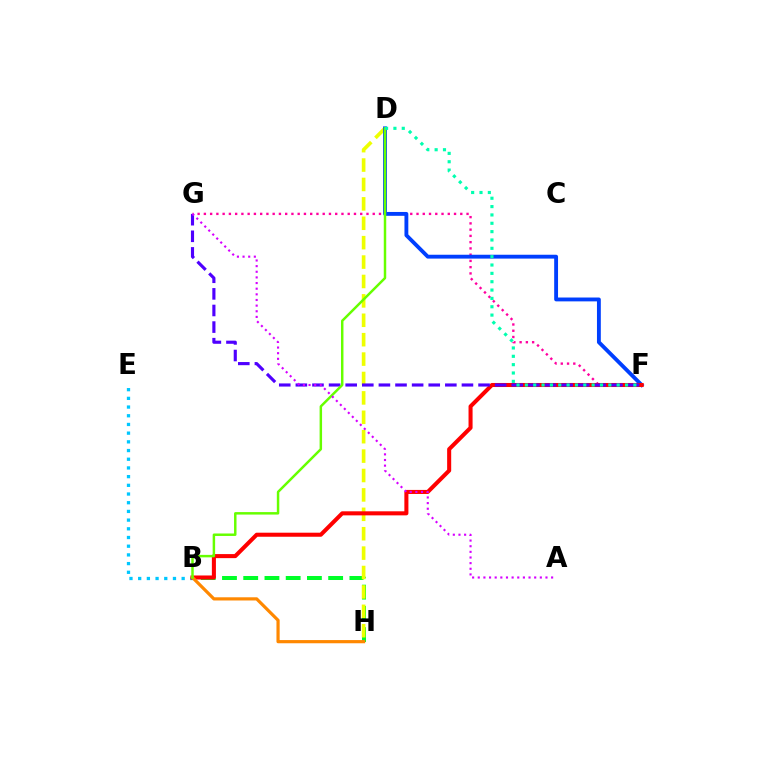{('F', 'G'): [{'color': '#ff00a0', 'line_style': 'dotted', 'thickness': 1.7}, {'color': '#4f00ff', 'line_style': 'dashed', 'thickness': 2.26}], ('B', 'H'): [{'color': '#00ff27', 'line_style': 'dashed', 'thickness': 2.88}, {'color': '#ff8800', 'line_style': 'solid', 'thickness': 2.3}], ('D', 'H'): [{'color': '#eeff00', 'line_style': 'dashed', 'thickness': 2.64}], ('B', 'E'): [{'color': '#00c7ff', 'line_style': 'dotted', 'thickness': 2.36}], ('D', 'F'): [{'color': '#003fff', 'line_style': 'solid', 'thickness': 2.77}, {'color': '#00ffaf', 'line_style': 'dotted', 'thickness': 2.27}], ('B', 'F'): [{'color': '#ff0000', 'line_style': 'solid', 'thickness': 2.91}], ('B', 'D'): [{'color': '#66ff00', 'line_style': 'solid', 'thickness': 1.78}], ('A', 'G'): [{'color': '#d600ff', 'line_style': 'dotted', 'thickness': 1.53}]}